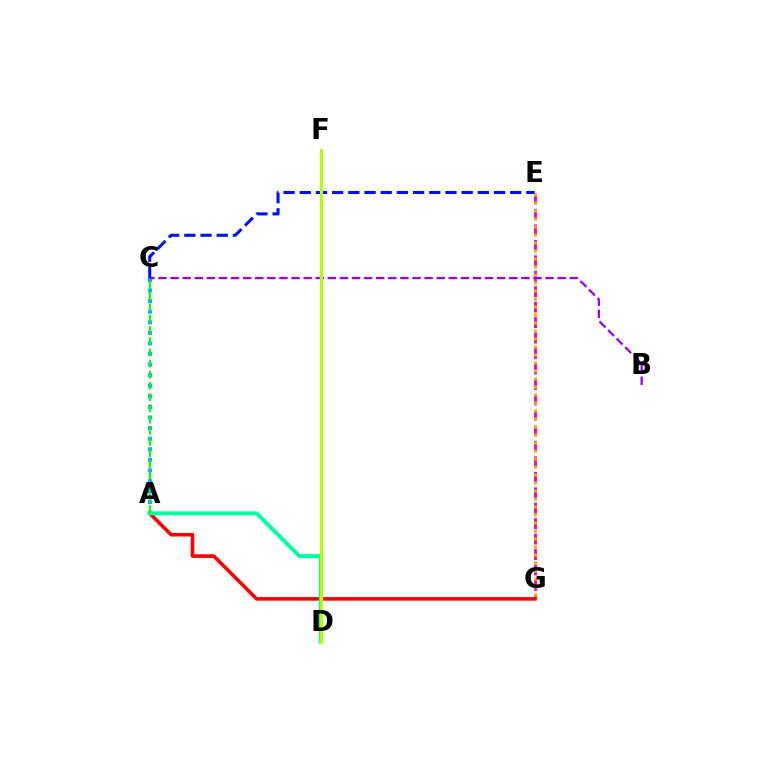{('A', 'C'): [{'color': '#00b5ff', 'line_style': 'dotted', 'thickness': 2.87}, {'color': '#08ff00', 'line_style': 'dashed', 'thickness': 1.52}], ('E', 'G'): [{'color': '#ff00bd', 'line_style': 'dashed', 'thickness': 2.1}, {'color': '#ffa500', 'line_style': 'dotted', 'thickness': 2.17}], ('B', 'C'): [{'color': '#9b00ff', 'line_style': 'dashed', 'thickness': 1.64}], ('A', 'G'): [{'color': '#ff0000', 'line_style': 'solid', 'thickness': 2.59}], ('C', 'E'): [{'color': '#0010ff', 'line_style': 'dashed', 'thickness': 2.2}], ('A', 'D'): [{'color': '#00ff9d', 'line_style': 'solid', 'thickness': 2.85}], ('D', 'F'): [{'color': '#b3ff00', 'line_style': 'solid', 'thickness': 2.24}]}